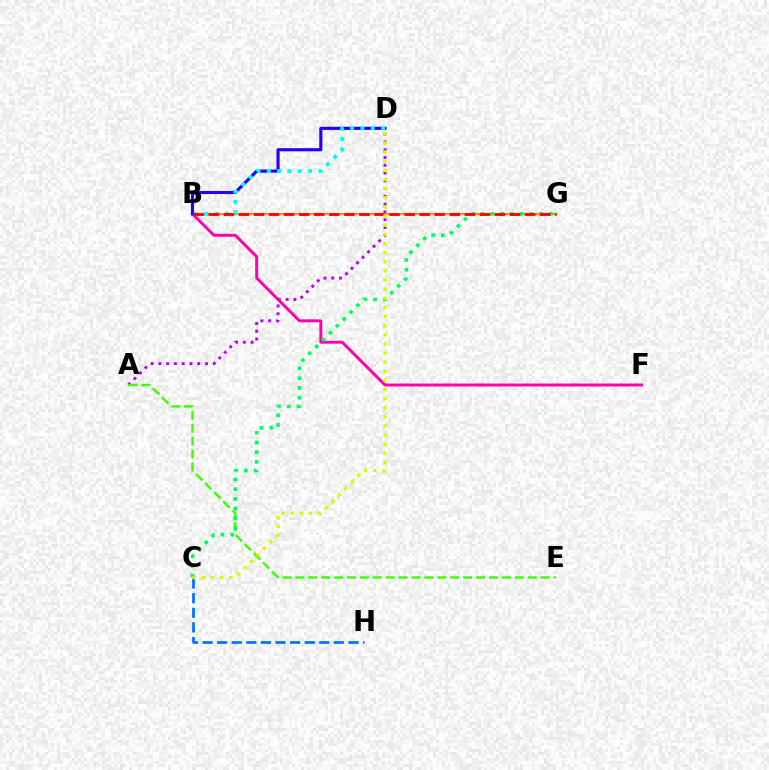{('A', 'D'): [{'color': '#b900ff', 'line_style': 'dotted', 'thickness': 2.11}], ('B', 'F'): [{'color': '#ff00ac', 'line_style': 'solid', 'thickness': 2.12}], ('A', 'E'): [{'color': '#3dff00', 'line_style': 'dashed', 'thickness': 1.75}], ('B', 'G'): [{'color': '#ff9400', 'line_style': 'solid', 'thickness': 1.54}, {'color': '#ff0000', 'line_style': 'dashed', 'thickness': 2.05}], ('C', 'H'): [{'color': '#0074ff', 'line_style': 'dashed', 'thickness': 1.98}], ('B', 'D'): [{'color': '#2500ff', 'line_style': 'solid', 'thickness': 2.25}, {'color': '#00fff6', 'line_style': 'dotted', 'thickness': 2.8}], ('C', 'G'): [{'color': '#00ff5c', 'line_style': 'dotted', 'thickness': 2.64}], ('C', 'D'): [{'color': '#d1ff00', 'line_style': 'dotted', 'thickness': 2.48}]}